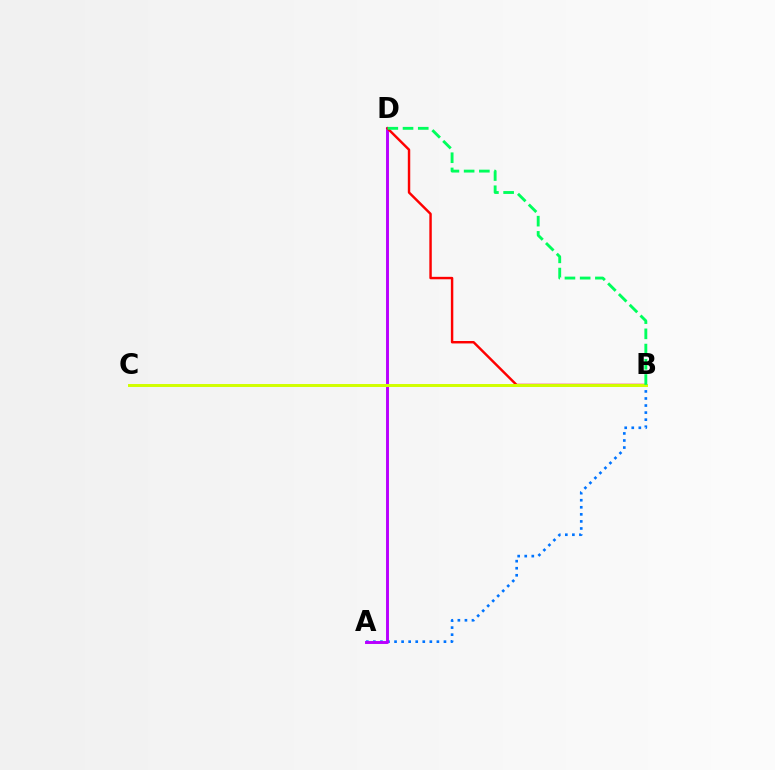{('A', 'B'): [{'color': '#0074ff', 'line_style': 'dotted', 'thickness': 1.92}], ('A', 'D'): [{'color': '#b900ff', 'line_style': 'solid', 'thickness': 2.12}], ('B', 'D'): [{'color': '#ff0000', 'line_style': 'solid', 'thickness': 1.76}, {'color': '#00ff5c', 'line_style': 'dashed', 'thickness': 2.07}], ('B', 'C'): [{'color': '#d1ff00', 'line_style': 'solid', 'thickness': 2.13}]}